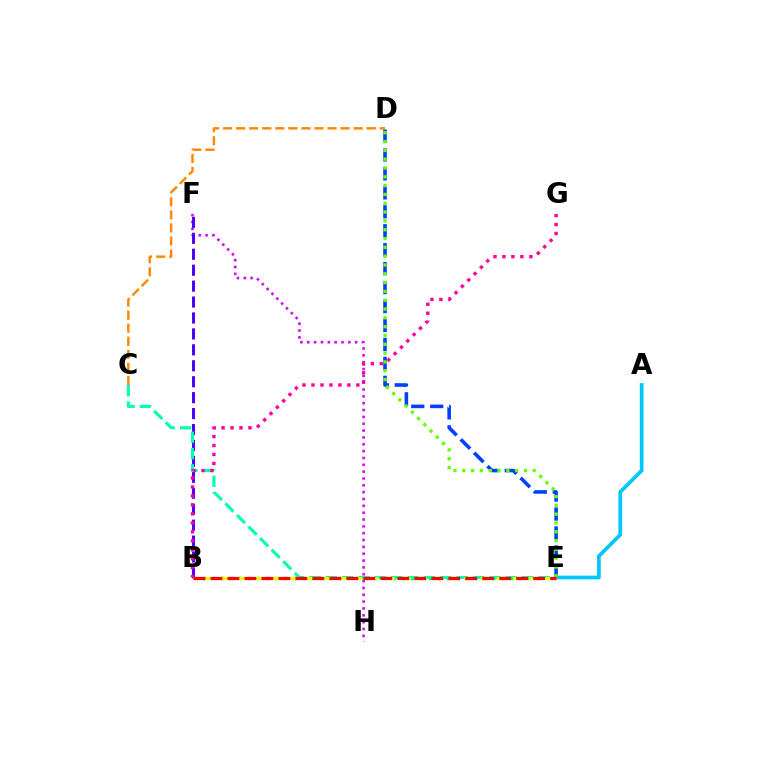{('F', 'H'): [{'color': '#d600ff', 'line_style': 'dotted', 'thickness': 1.86}], ('B', 'E'): [{'color': '#00ff27', 'line_style': 'dotted', 'thickness': 2.46}, {'color': '#eeff00', 'line_style': 'dashed', 'thickness': 2.2}, {'color': '#ff0000', 'line_style': 'dashed', 'thickness': 2.31}], ('A', 'E'): [{'color': '#00c7ff', 'line_style': 'solid', 'thickness': 2.69}], ('D', 'E'): [{'color': '#003fff', 'line_style': 'dashed', 'thickness': 2.57}, {'color': '#66ff00', 'line_style': 'dotted', 'thickness': 2.39}], ('B', 'F'): [{'color': '#4f00ff', 'line_style': 'dashed', 'thickness': 2.16}], ('C', 'E'): [{'color': '#00ffaf', 'line_style': 'dashed', 'thickness': 2.22}], ('C', 'D'): [{'color': '#ff8800', 'line_style': 'dashed', 'thickness': 1.77}], ('B', 'G'): [{'color': '#ff00a0', 'line_style': 'dotted', 'thickness': 2.44}]}